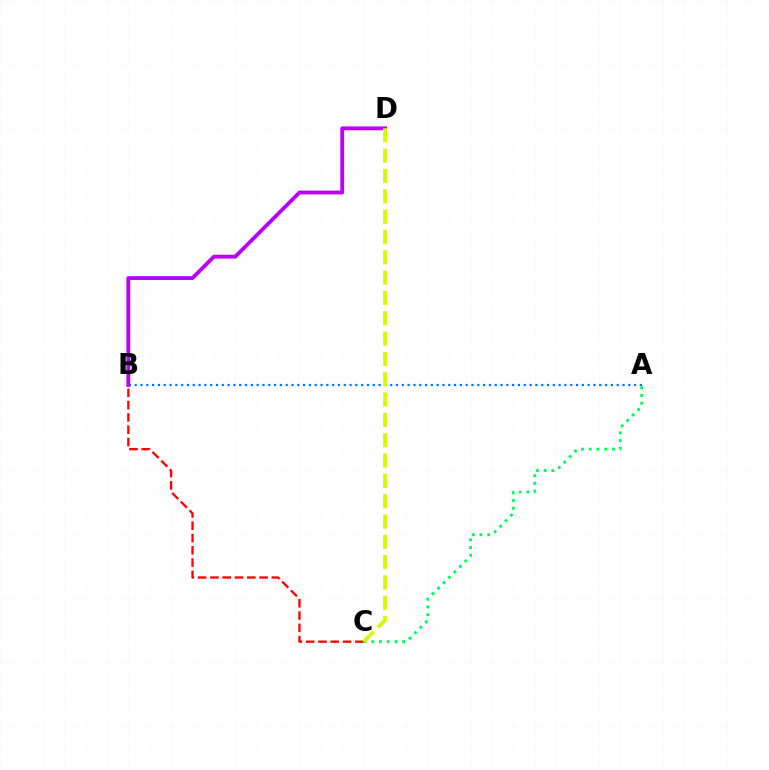{('A', 'B'): [{'color': '#0074ff', 'line_style': 'dotted', 'thickness': 1.58}], ('A', 'C'): [{'color': '#00ff5c', 'line_style': 'dotted', 'thickness': 2.1}], ('B', 'C'): [{'color': '#ff0000', 'line_style': 'dashed', 'thickness': 1.67}], ('B', 'D'): [{'color': '#b900ff', 'line_style': 'solid', 'thickness': 2.76}], ('C', 'D'): [{'color': '#d1ff00', 'line_style': 'dashed', 'thickness': 2.76}]}